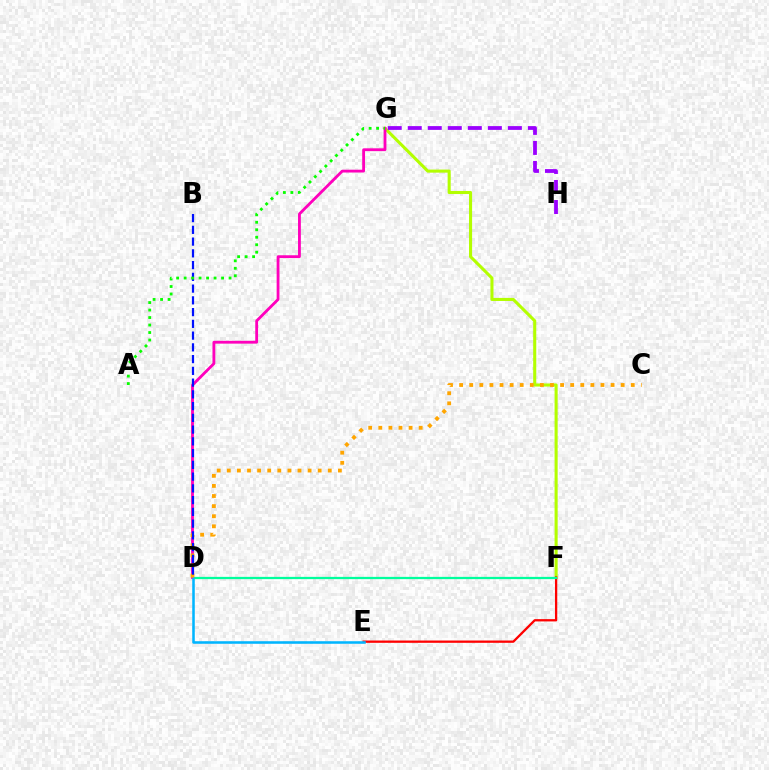{('F', 'G'): [{'color': '#b3ff00', 'line_style': 'solid', 'thickness': 2.21}], ('E', 'F'): [{'color': '#ff0000', 'line_style': 'solid', 'thickness': 1.65}], ('D', 'F'): [{'color': '#00ff9d', 'line_style': 'solid', 'thickness': 1.62}], ('D', 'G'): [{'color': '#ff00bd', 'line_style': 'solid', 'thickness': 2.03}], ('D', 'E'): [{'color': '#00b5ff', 'line_style': 'solid', 'thickness': 1.83}], ('G', 'H'): [{'color': '#9b00ff', 'line_style': 'dashed', 'thickness': 2.72}], ('C', 'D'): [{'color': '#ffa500', 'line_style': 'dotted', 'thickness': 2.74}], ('B', 'D'): [{'color': '#0010ff', 'line_style': 'dashed', 'thickness': 1.6}], ('A', 'G'): [{'color': '#08ff00', 'line_style': 'dotted', 'thickness': 2.03}]}